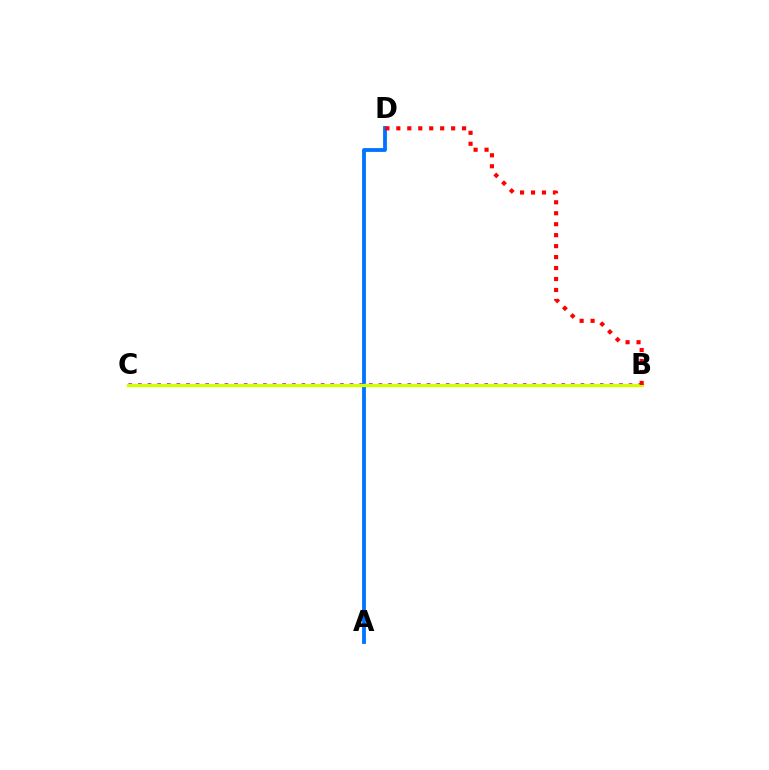{('A', 'D'): [{'color': '#0074ff', 'line_style': 'solid', 'thickness': 2.75}], ('B', 'C'): [{'color': '#b900ff', 'line_style': 'dotted', 'thickness': 2.61}, {'color': '#00ff5c', 'line_style': 'solid', 'thickness': 1.81}, {'color': '#d1ff00', 'line_style': 'solid', 'thickness': 2.38}], ('B', 'D'): [{'color': '#ff0000', 'line_style': 'dotted', 'thickness': 2.98}]}